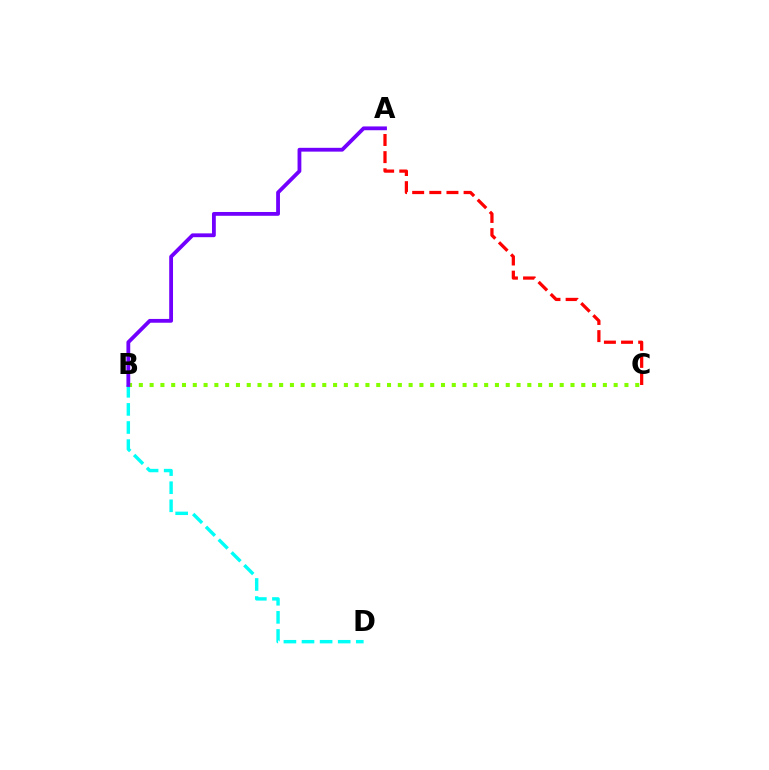{('B', 'D'): [{'color': '#00fff6', 'line_style': 'dashed', 'thickness': 2.46}], ('A', 'C'): [{'color': '#ff0000', 'line_style': 'dashed', 'thickness': 2.33}], ('B', 'C'): [{'color': '#84ff00', 'line_style': 'dotted', 'thickness': 2.93}], ('A', 'B'): [{'color': '#7200ff', 'line_style': 'solid', 'thickness': 2.74}]}